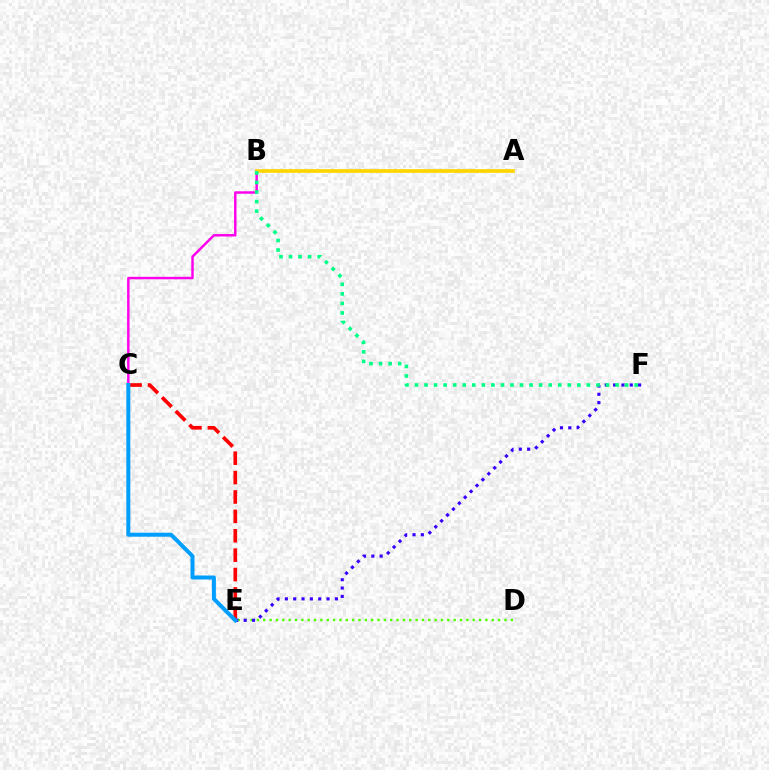{('B', 'C'): [{'color': '#ff00ed', 'line_style': 'solid', 'thickness': 1.77}], ('D', 'E'): [{'color': '#4fff00', 'line_style': 'dotted', 'thickness': 1.72}], ('C', 'E'): [{'color': '#ff0000', 'line_style': 'dashed', 'thickness': 2.63}, {'color': '#009eff', 'line_style': 'solid', 'thickness': 2.88}], ('E', 'F'): [{'color': '#3700ff', 'line_style': 'dotted', 'thickness': 2.27}], ('A', 'B'): [{'color': '#ffd500', 'line_style': 'solid', 'thickness': 2.62}], ('B', 'F'): [{'color': '#00ff86', 'line_style': 'dotted', 'thickness': 2.6}]}